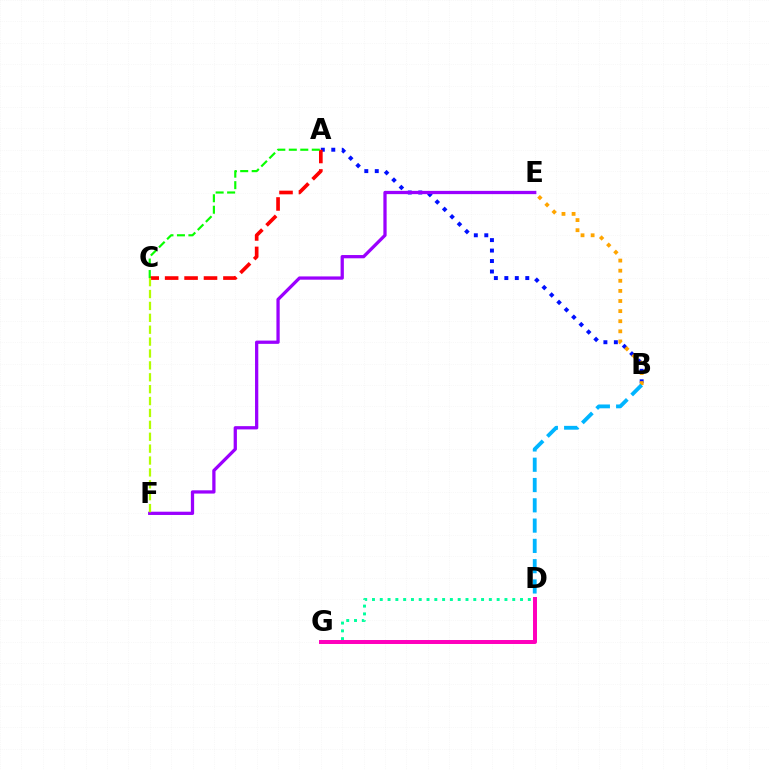{('A', 'B'): [{'color': '#0010ff', 'line_style': 'dotted', 'thickness': 2.84}], ('E', 'F'): [{'color': '#9b00ff', 'line_style': 'solid', 'thickness': 2.35}], ('A', 'C'): [{'color': '#ff0000', 'line_style': 'dashed', 'thickness': 2.64}, {'color': '#08ff00', 'line_style': 'dashed', 'thickness': 1.56}], ('C', 'F'): [{'color': '#b3ff00', 'line_style': 'dashed', 'thickness': 1.62}], ('B', 'E'): [{'color': '#ffa500', 'line_style': 'dotted', 'thickness': 2.75}], ('D', 'G'): [{'color': '#00ff9d', 'line_style': 'dotted', 'thickness': 2.12}, {'color': '#ff00bd', 'line_style': 'solid', 'thickness': 2.86}], ('B', 'D'): [{'color': '#00b5ff', 'line_style': 'dashed', 'thickness': 2.76}]}